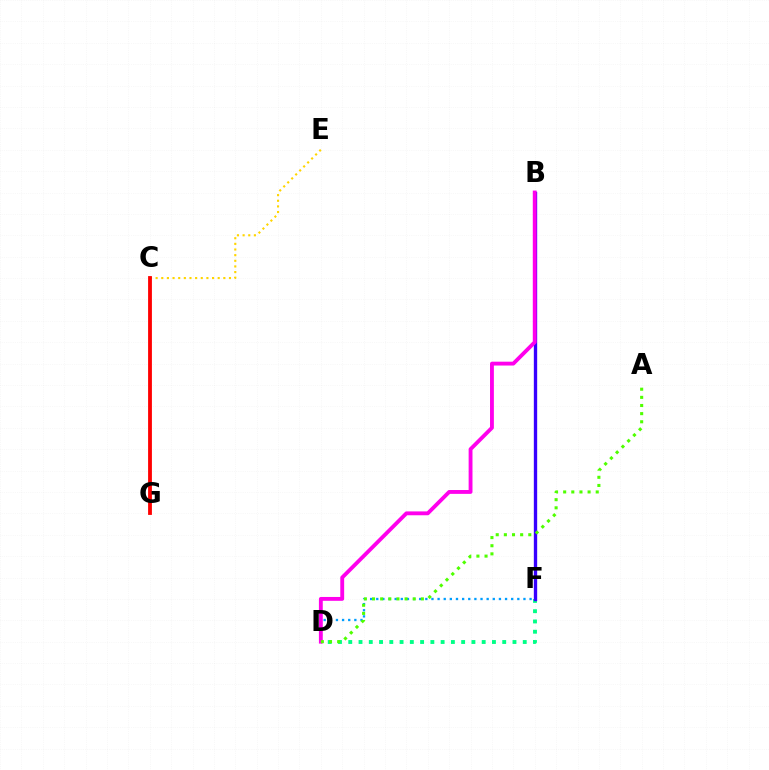{('D', 'F'): [{'color': '#00ff86', 'line_style': 'dotted', 'thickness': 2.79}, {'color': '#009eff', 'line_style': 'dotted', 'thickness': 1.67}], ('C', 'E'): [{'color': '#ffd500', 'line_style': 'dotted', 'thickness': 1.53}], ('B', 'F'): [{'color': '#3700ff', 'line_style': 'solid', 'thickness': 2.41}], ('C', 'G'): [{'color': '#ff0000', 'line_style': 'solid', 'thickness': 2.74}], ('B', 'D'): [{'color': '#ff00ed', 'line_style': 'solid', 'thickness': 2.78}], ('A', 'D'): [{'color': '#4fff00', 'line_style': 'dotted', 'thickness': 2.21}]}